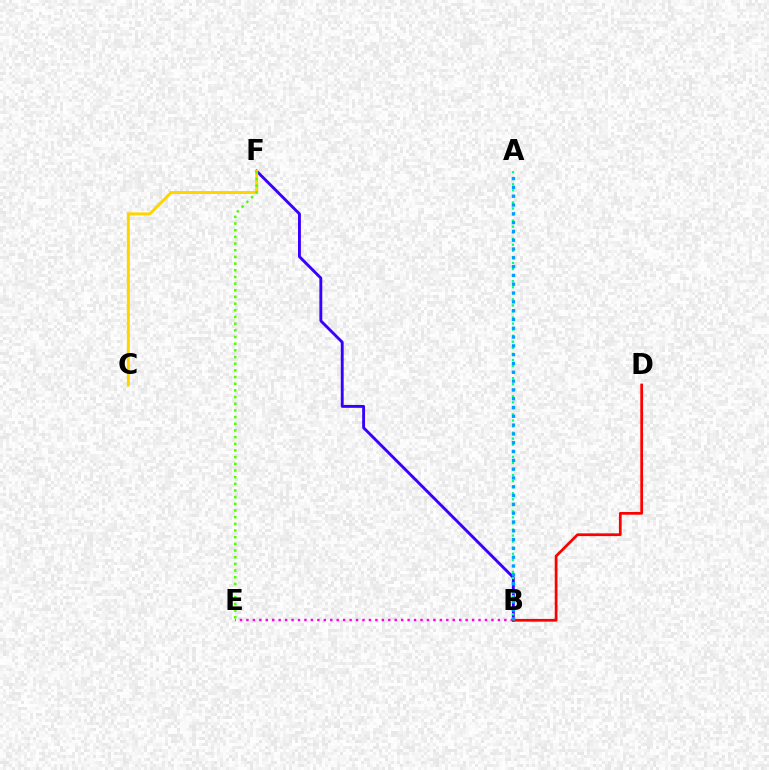{('B', 'F'): [{'color': '#3700ff', 'line_style': 'solid', 'thickness': 2.08}], ('A', 'B'): [{'color': '#00ff86', 'line_style': 'dotted', 'thickness': 1.65}, {'color': '#009eff', 'line_style': 'dotted', 'thickness': 2.39}], ('B', 'E'): [{'color': '#ff00ed', 'line_style': 'dotted', 'thickness': 1.75}], ('C', 'F'): [{'color': '#ffd500', 'line_style': 'solid', 'thickness': 2.15}], ('B', 'D'): [{'color': '#ff0000', 'line_style': 'solid', 'thickness': 1.97}], ('E', 'F'): [{'color': '#4fff00', 'line_style': 'dotted', 'thickness': 1.81}]}